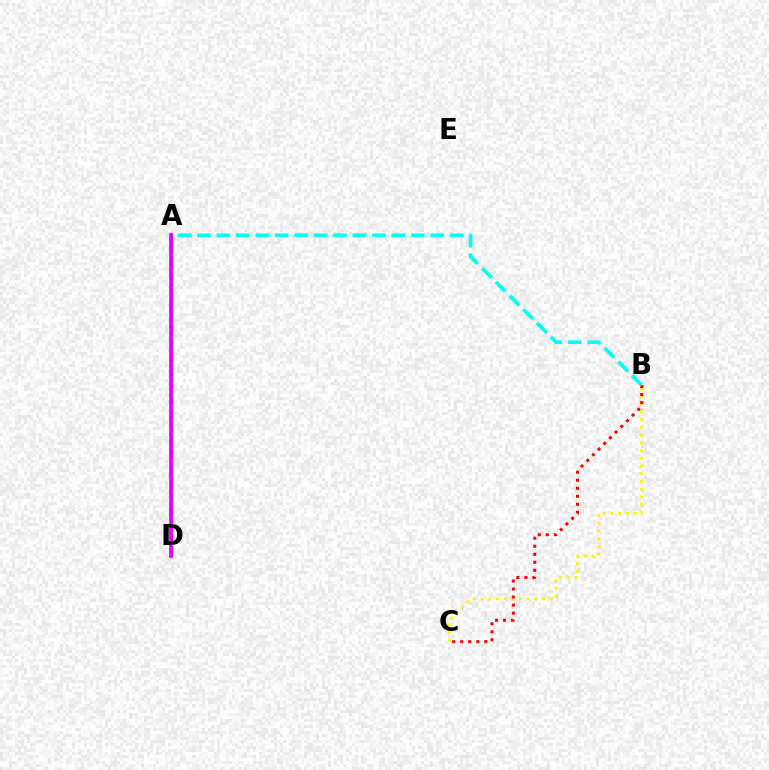{('B', 'C'): [{'color': '#fcf500', 'line_style': 'dotted', 'thickness': 2.09}, {'color': '#ff0000', 'line_style': 'dotted', 'thickness': 2.18}], ('A', 'B'): [{'color': '#00fff6', 'line_style': 'dashed', 'thickness': 2.64}], ('A', 'D'): [{'color': '#08ff00', 'line_style': 'dashed', 'thickness': 2.3}, {'color': '#0010ff', 'line_style': 'dashed', 'thickness': 1.87}, {'color': '#ee00ff', 'line_style': 'solid', 'thickness': 2.71}]}